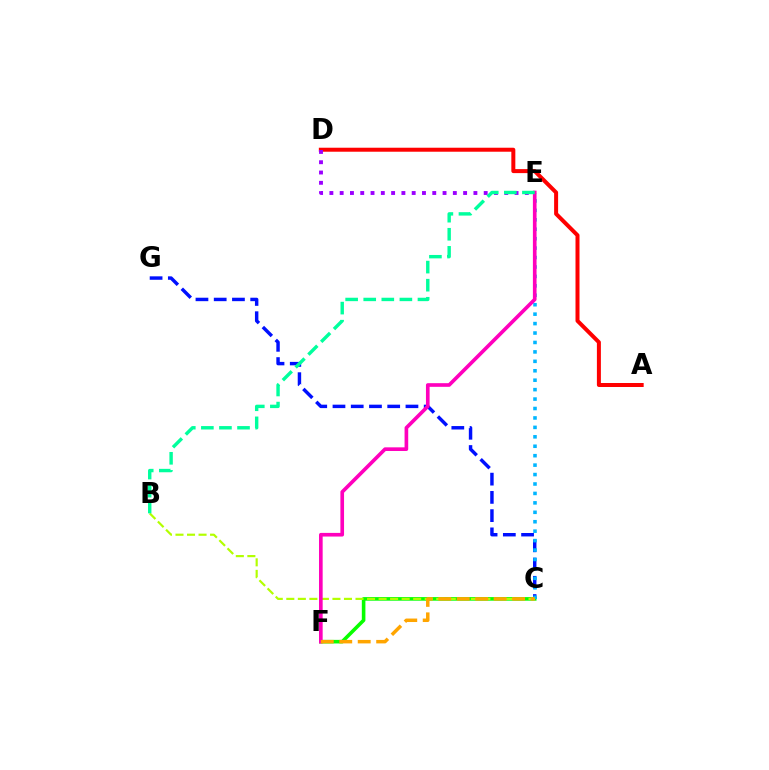{('A', 'D'): [{'color': '#ff0000', 'line_style': 'solid', 'thickness': 2.88}], ('C', 'G'): [{'color': '#0010ff', 'line_style': 'dashed', 'thickness': 2.48}], ('C', 'F'): [{'color': '#08ff00', 'line_style': 'solid', 'thickness': 2.58}, {'color': '#ffa500', 'line_style': 'dashed', 'thickness': 2.51}], ('C', 'E'): [{'color': '#00b5ff', 'line_style': 'dotted', 'thickness': 2.56}], ('B', 'C'): [{'color': '#b3ff00', 'line_style': 'dashed', 'thickness': 1.57}], ('E', 'F'): [{'color': '#ff00bd', 'line_style': 'solid', 'thickness': 2.63}], ('D', 'E'): [{'color': '#9b00ff', 'line_style': 'dotted', 'thickness': 2.8}], ('B', 'E'): [{'color': '#00ff9d', 'line_style': 'dashed', 'thickness': 2.46}]}